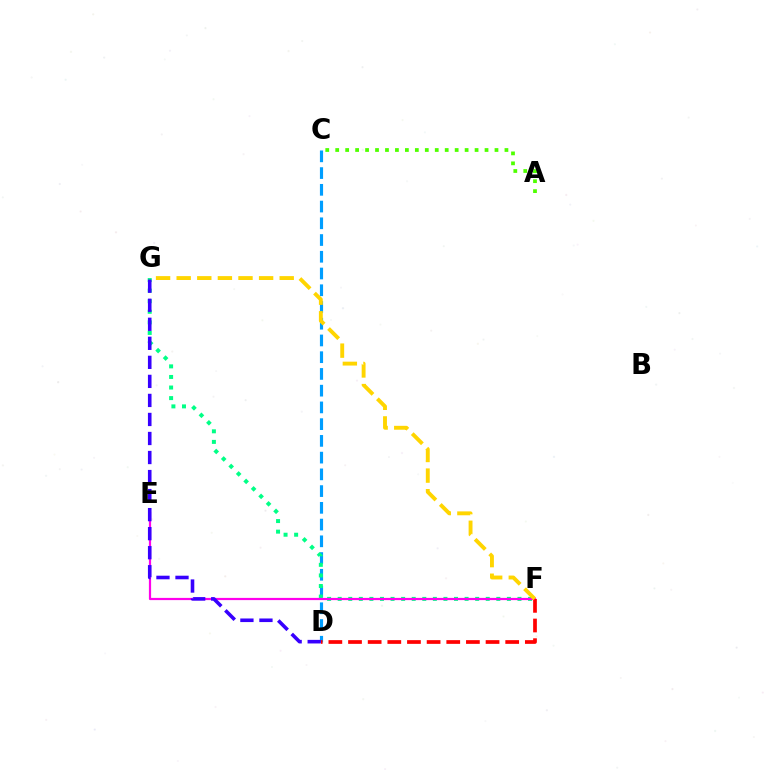{('C', 'D'): [{'color': '#009eff', 'line_style': 'dashed', 'thickness': 2.27}], ('F', 'G'): [{'color': '#00ff86', 'line_style': 'dotted', 'thickness': 2.87}, {'color': '#ffd500', 'line_style': 'dashed', 'thickness': 2.8}], ('A', 'C'): [{'color': '#4fff00', 'line_style': 'dotted', 'thickness': 2.7}], ('E', 'F'): [{'color': '#ff00ed', 'line_style': 'solid', 'thickness': 1.59}], ('D', 'F'): [{'color': '#ff0000', 'line_style': 'dashed', 'thickness': 2.67}], ('D', 'G'): [{'color': '#3700ff', 'line_style': 'dashed', 'thickness': 2.59}]}